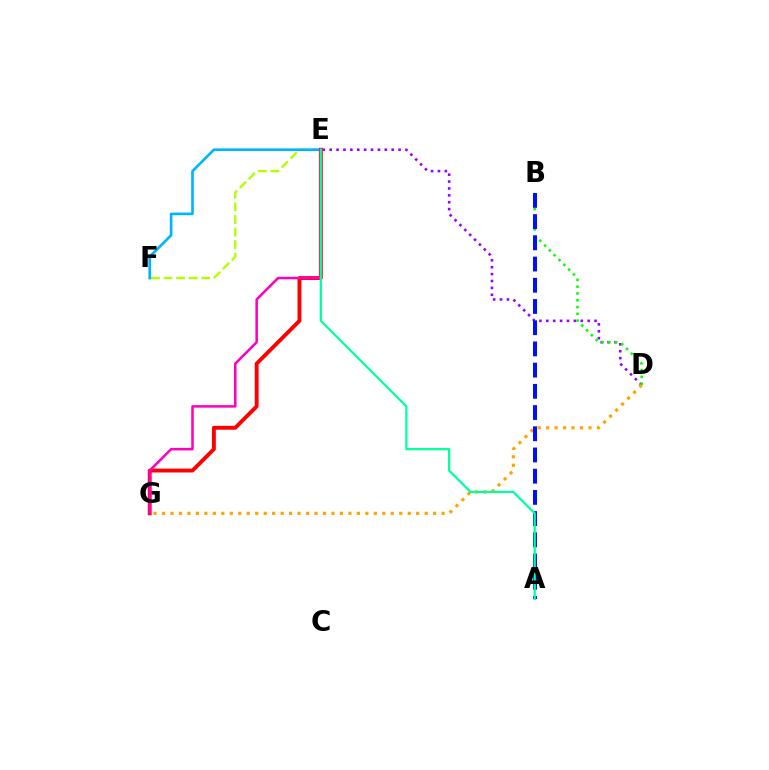{('D', 'E'): [{'color': '#9b00ff', 'line_style': 'dotted', 'thickness': 1.87}], ('D', 'G'): [{'color': '#ffa500', 'line_style': 'dotted', 'thickness': 2.3}], ('B', 'D'): [{'color': '#08ff00', 'line_style': 'dotted', 'thickness': 1.85}], ('E', 'F'): [{'color': '#b3ff00', 'line_style': 'dashed', 'thickness': 1.71}, {'color': '#00b5ff', 'line_style': 'solid', 'thickness': 1.92}], ('E', 'G'): [{'color': '#ff0000', 'line_style': 'solid', 'thickness': 2.79}, {'color': '#ff00bd', 'line_style': 'solid', 'thickness': 1.82}], ('A', 'B'): [{'color': '#0010ff', 'line_style': 'dashed', 'thickness': 2.88}], ('A', 'E'): [{'color': '#00ff9d', 'line_style': 'solid', 'thickness': 1.61}]}